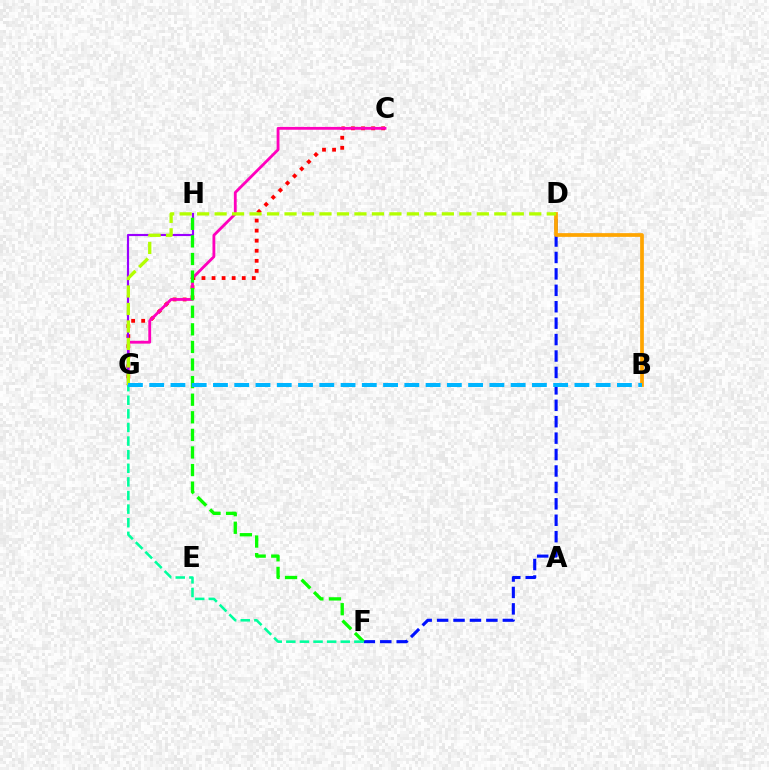{('C', 'G'): [{'color': '#ff0000', 'line_style': 'dotted', 'thickness': 2.73}, {'color': '#ff00bd', 'line_style': 'solid', 'thickness': 2.03}], ('D', 'F'): [{'color': '#0010ff', 'line_style': 'dashed', 'thickness': 2.23}], ('B', 'D'): [{'color': '#ffa500', 'line_style': 'solid', 'thickness': 2.69}], ('G', 'H'): [{'color': '#9b00ff', 'line_style': 'solid', 'thickness': 1.55}], ('F', 'H'): [{'color': '#08ff00', 'line_style': 'dashed', 'thickness': 2.39}], ('F', 'G'): [{'color': '#00ff9d', 'line_style': 'dashed', 'thickness': 1.85}], ('D', 'G'): [{'color': '#b3ff00', 'line_style': 'dashed', 'thickness': 2.37}], ('B', 'G'): [{'color': '#00b5ff', 'line_style': 'dashed', 'thickness': 2.89}]}